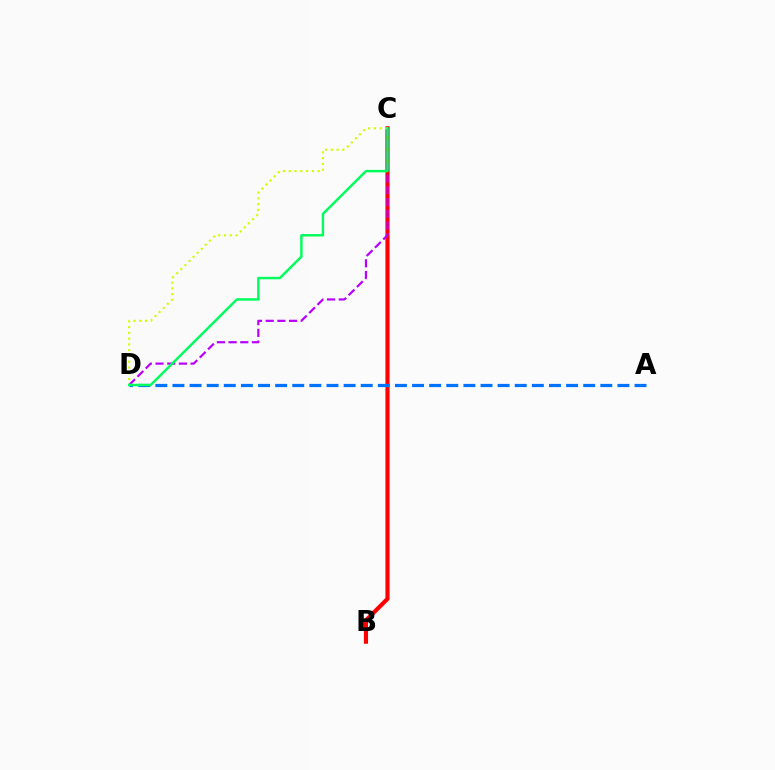{('B', 'C'): [{'color': '#ff0000', 'line_style': 'solid', 'thickness': 2.99}], ('A', 'D'): [{'color': '#0074ff', 'line_style': 'dashed', 'thickness': 2.32}], ('C', 'D'): [{'color': '#b900ff', 'line_style': 'dashed', 'thickness': 1.59}, {'color': '#d1ff00', 'line_style': 'dotted', 'thickness': 1.57}, {'color': '#00ff5c', 'line_style': 'solid', 'thickness': 1.77}]}